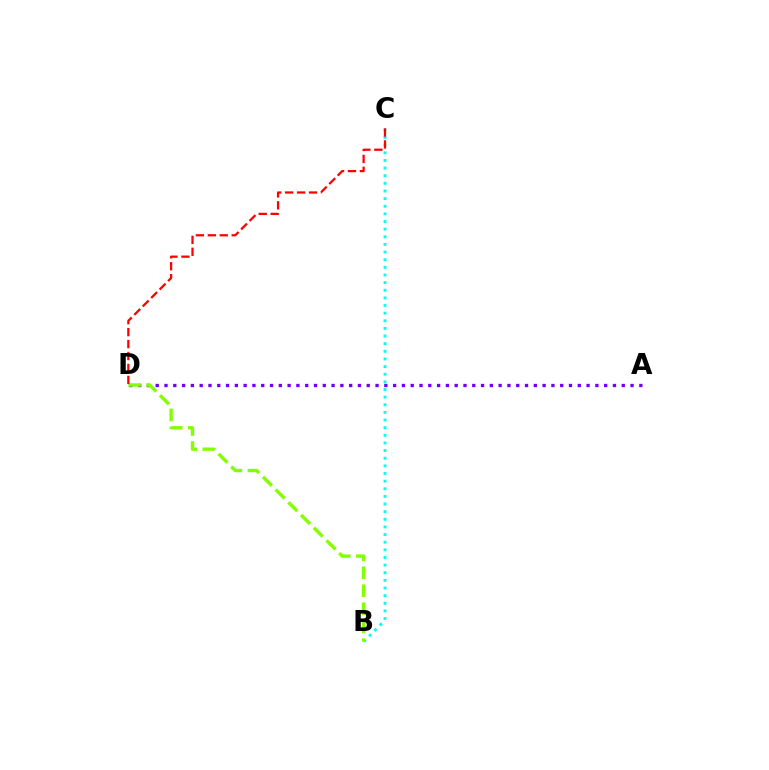{('A', 'D'): [{'color': '#7200ff', 'line_style': 'dotted', 'thickness': 2.39}], ('B', 'C'): [{'color': '#00fff6', 'line_style': 'dotted', 'thickness': 2.07}], ('B', 'D'): [{'color': '#84ff00', 'line_style': 'dashed', 'thickness': 2.44}], ('C', 'D'): [{'color': '#ff0000', 'line_style': 'dashed', 'thickness': 1.62}]}